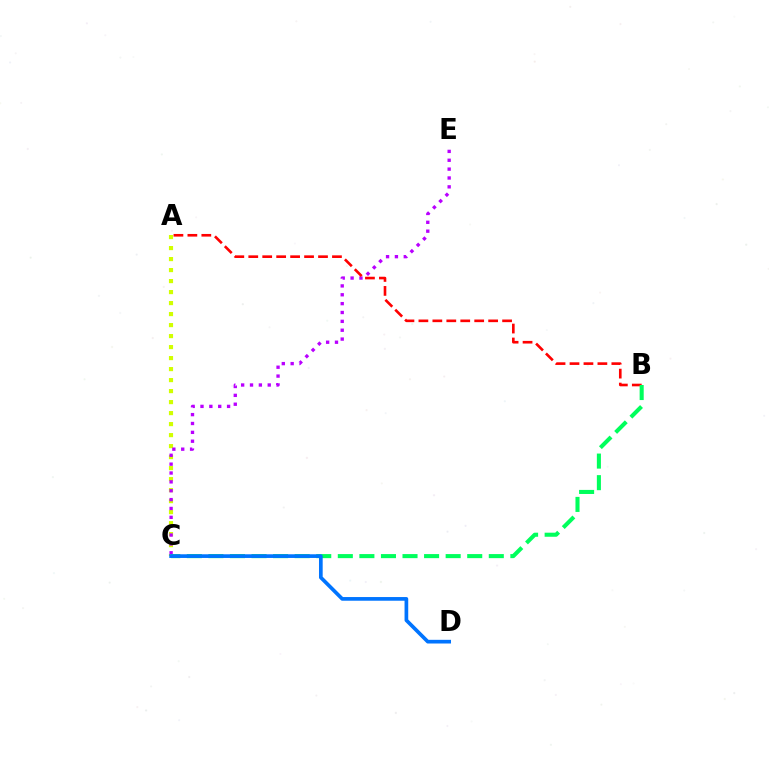{('A', 'C'): [{'color': '#d1ff00', 'line_style': 'dotted', 'thickness': 2.99}], ('C', 'E'): [{'color': '#b900ff', 'line_style': 'dotted', 'thickness': 2.41}], ('A', 'B'): [{'color': '#ff0000', 'line_style': 'dashed', 'thickness': 1.9}], ('B', 'C'): [{'color': '#00ff5c', 'line_style': 'dashed', 'thickness': 2.93}], ('C', 'D'): [{'color': '#0074ff', 'line_style': 'solid', 'thickness': 2.65}]}